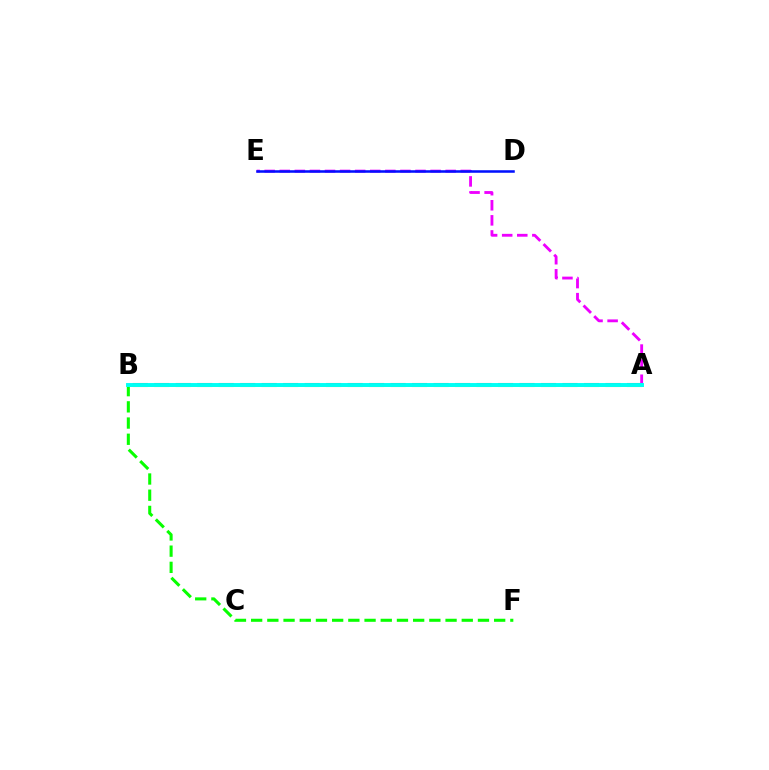{('A', 'B'): [{'color': '#ff0000', 'line_style': 'dashed', 'thickness': 2.92}, {'color': '#fcf500', 'line_style': 'solid', 'thickness': 2.15}, {'color': '#00fff6', 'line_style': 'solid', 'thickness': 2.82}], ('A', 'E'): [{'color': '#ee00ff', 'line_style': 'dashed', 'thickness': 2.05}], ('D', 'E'): [{'color': '#0010ff', 'line_style': 'solid', 'thickness': 1.82}], ('B', 'F'): [{'color': '#08ff00', 'line_style': 'dashed', 'thickness': 2.2}]}